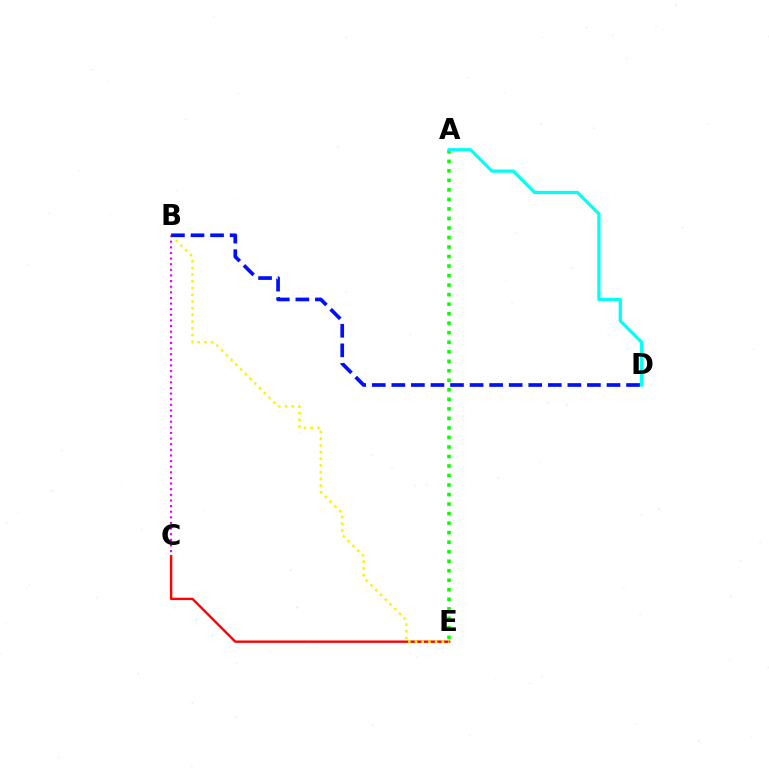{('C', 'E'): [{'color': '#ff0000', 'line_style': 'solid', 'thickness': 1.7}], ('B', 'C'): [{'color': '#ee00ff', 'line_style': 'dotted', 'thickness': 1.53}], ('B', 'E'): [{'color': '#fcf500', 'line_style': 'dotted', 'thickness': 1.82}], ('A', 'E'): [{'color': '#08ff00', 'line_style': 'dotted', 'thickness': 2.59}], ('A', 'D'): [{'color': '#00fff6', 'line_style': 'solid', 'thickness': 2.32}], ('B', 'D'): [{'color': '#0010ff', 'line_style': 'dashed', 'thickness': 2.66}]}